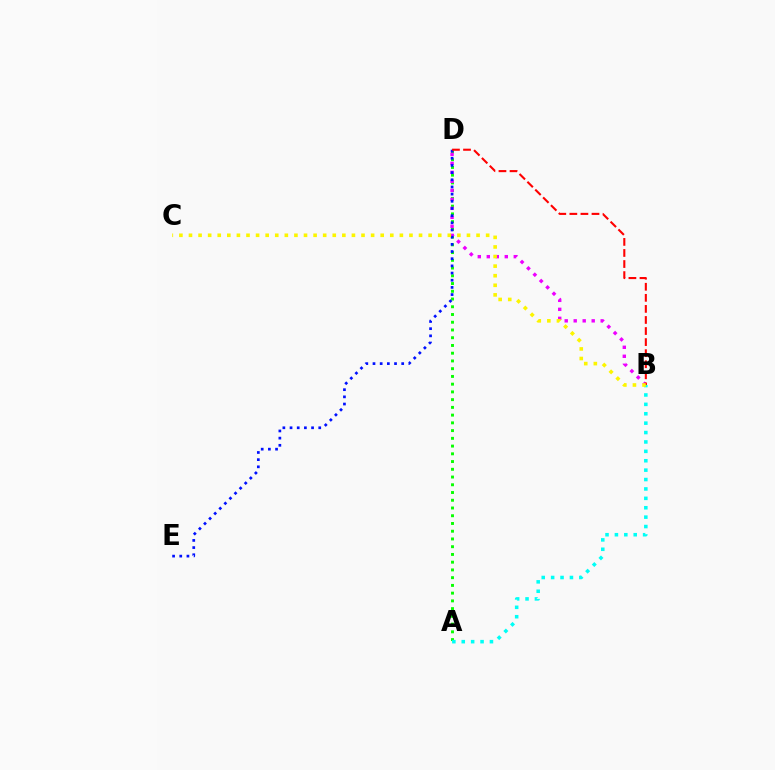{('A', 'D'): [{'color': '#08ff00', 'line_style': 'dotted', 'thickness': 2.1}], ('B', 'D'): [{'color': '#ee00ff', 'line_style': 'dotted', 'thickness': 2.44}, {'color': '#ff0000', 'line_style': 'dashed', 'thickness': 1.5}], ('D', 'E'): [{'color': '#0010ff', 'line_style': 'dotted', 'thickness': 1.95}], ('A', 'B'): [{'color': '#00fff6', 'line_style': 'dotted', 'thickness': 2.55}], ('B', 'C'): [{'color': '#fcf500', 'line_style': 'dotted', 'thickness': 2.6}]}